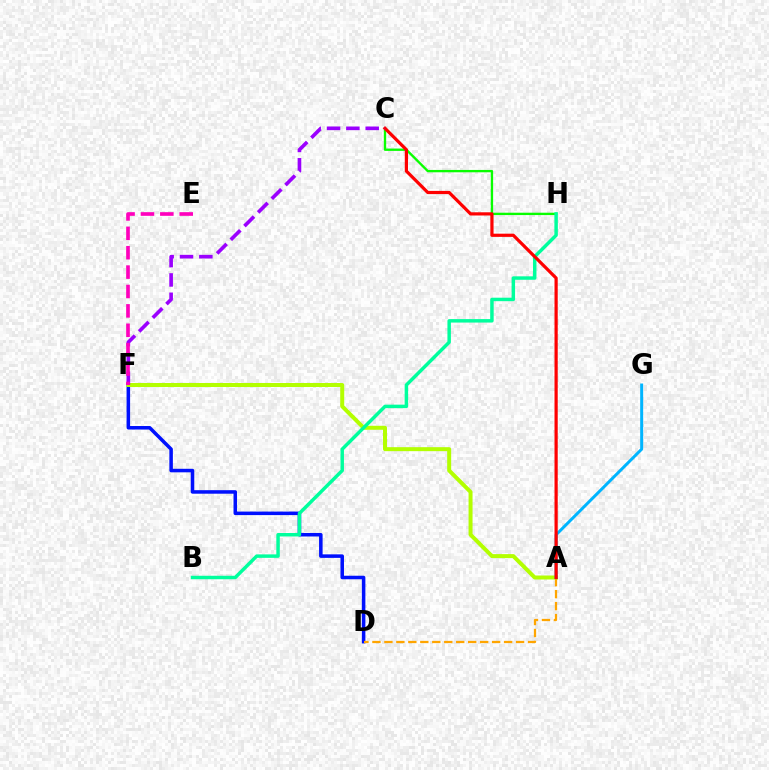{('D', 'F'): [{'color': '#0010ff', 'line_style': 'solid', 'thickness': 2.54}], ('A', 'D'): [{'color': '#ffa500', 'line_style': 'dashed', 'thickness': 1.63}], ('A', 'F'): [{'color': '#b3ff00', 'line_style': 'solid', 'thickness': 2.87}], ('A', 'G'): [{'color': '#00b5ff', 'line_style': 'solid', 'thickness': 2.14}], ('C', 'H'): [{'color': '#08ff00', 'line_style': 'solid', 'thickness': 1.69}], ('B', 'H'): [{'color': '#00ff9d', 'line_style': 'solid', 'thickness': 2.49}], ('A', 'C'): [{'color': '#ff0000', 'line_style': 'solid', 'thickness': 2.31}], ('C', 'F'): [{'color': '#9b00ff', 'line_style': 'dashed', 'thickness': 2.63}], ('E', 'F'): [{'color': '#ff00bd', 'line_style': 'dashed', 'thickness': 2.63}]}